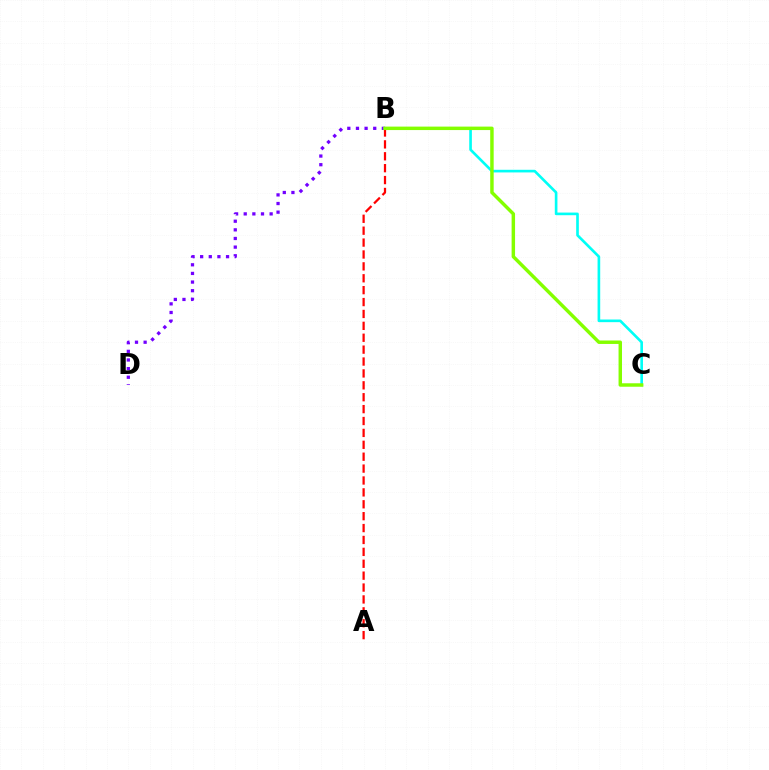{('B', 'D'): [{'color': '#7200ff', 'line_style': 'dotted', 'thickness': 2.35}], ('B', 'C'): [{'color': '#00fff6', 'line_style': 'solid', 'thickness': 1.91}, {'color': '#84ff00', 'line_style': 'solid', 'thickness': 2.49}], ('A', 'B'): [{'color': '#ff0000', 'line_style': 'dashed', 'thickness': 1.62}]}